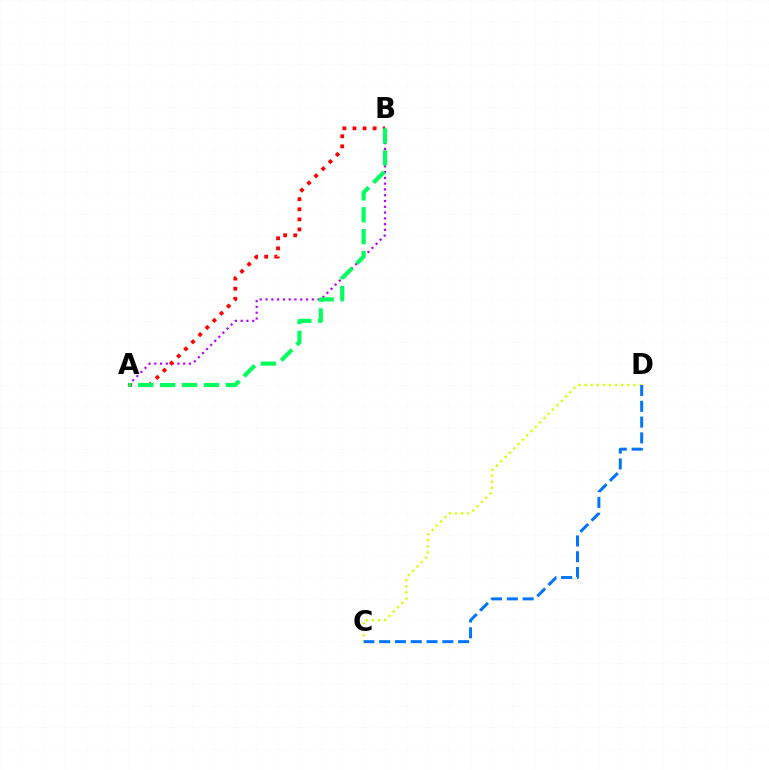{('A', 'B'): [{'color': '#b900ff', 'line_style': 'dotted', 'thickness': 1.57}, {'color': '#ff0000', 'line_style': 'dotted', 'thickness': 2.74}, {'color': '#00ff5c', 'line_style': 'dashed', 'thickness': 2.98}], ('C', 'D'): [{'color': '#d1ff00', 'line_style': 'dotted', 'thickness': 1.66}, {'color': '#0074ff', 'line_style': 'dashed', 'thickness': 2.15}]}